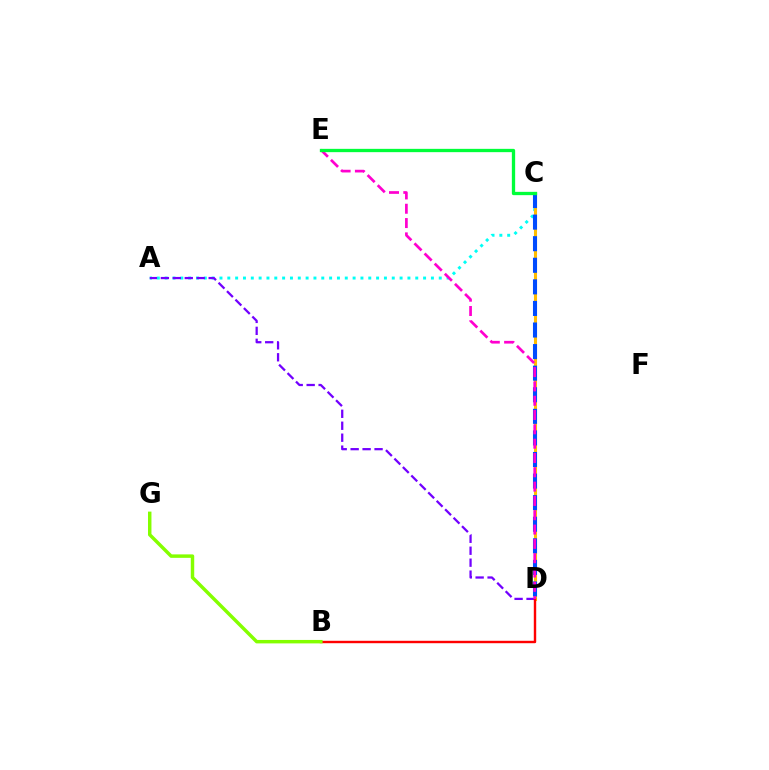{('A', 'C'): [{'color': '#00fff6', 'line_style': 'dotted', 'thickness': 2.13}], ('C', 'D'): [{'color': '#ffbd00', 'line_style': 'solid', 'thickness': 2.2}, {'color': '#004bff', 'line_style': 'dashed', 'thickness': 2.93}], ('A', 'D'): [{'color': '#7200ff', 'line_style': 'dashed', 'thickness': 1.62}], ('B', 'D'): [{'color': '#ff0000', 'line_style': 'solid', 'thickness': 1.74}], ('B', 'G'): [{'color': '#84ff00', 'line_style': 'solid', 'thickness': 2.49}], ('D', 'E'): [{'color': '#ff00cf', 'line_style': 'dashed', 'thickness': 1.94}], ('C', 'E'): [{'color': '#00ff39', 'line_style': 'solid', 'thickness': 2.38}]}